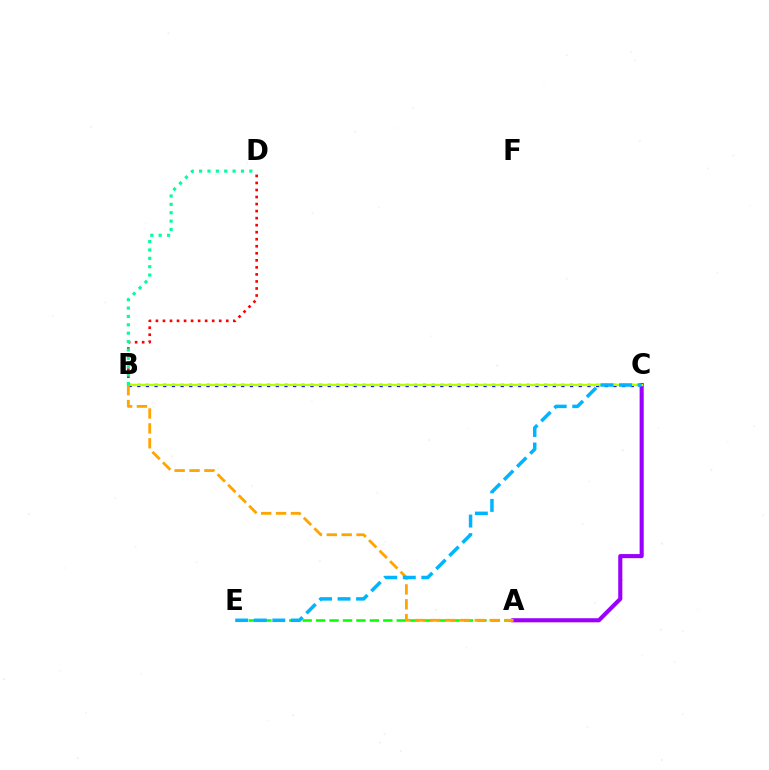{('B', 'C'): [{'color': '#0010ff', 'line_style': 'dotted', 'thickness': 2.35}, {'color': '#ff00bd', 'line_style': 'dashed', 'thickness': 1.52}, {'color': '#b3ff00', 'line_style': 'solid', 'thickness': 1.56}], ('A', 'C'): [{'color': '#9b00ff', 'line_style': 'solid', 'thickness': 2.95}], ('B', 'D'): [{'color': '#ff0000', 'line_style': 'dotted', 'thickness': 1.91}, {'color': '#00ff9d', 'line_style': 'dotted', 'thickness': 2.27}], ('A', 'E'): [{'color': '#08ff00', 'line_style': 'dashed', 'thickness': 1.83}], ('A', 'B'): [{'color': '#ffa500', 'line_style': 'dashed', 'thickness': 2.02}], ('C', 'E'): [{'color': '#00b5ff', 'line_style': 'dashed', 'thickness': 2.52}]}